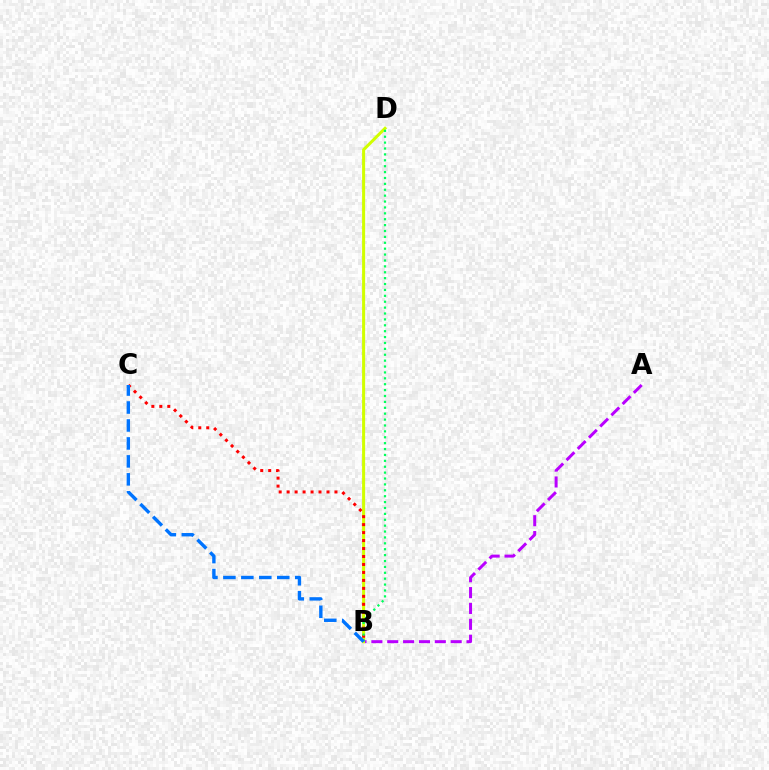{('A', 'B'): [{'color': '#b900ff', 'line_style': 'dashed', 'thickness': 2.15}], ('B', 'D'): [{'color': '#d1ff00', 'line_style': 'solid', 'thickness': 2.19}, {'color': '#00ff5c', 'line_style': 'dotted', 'thickness': 1.6}], ('B', 'C'): [{'color': '#ff0000', 'line_style': 'dotted', 'thickness': 2.16}, {'color': '#0074ff', 'line_style': 'dashed', 'thickness': 2.44}]}